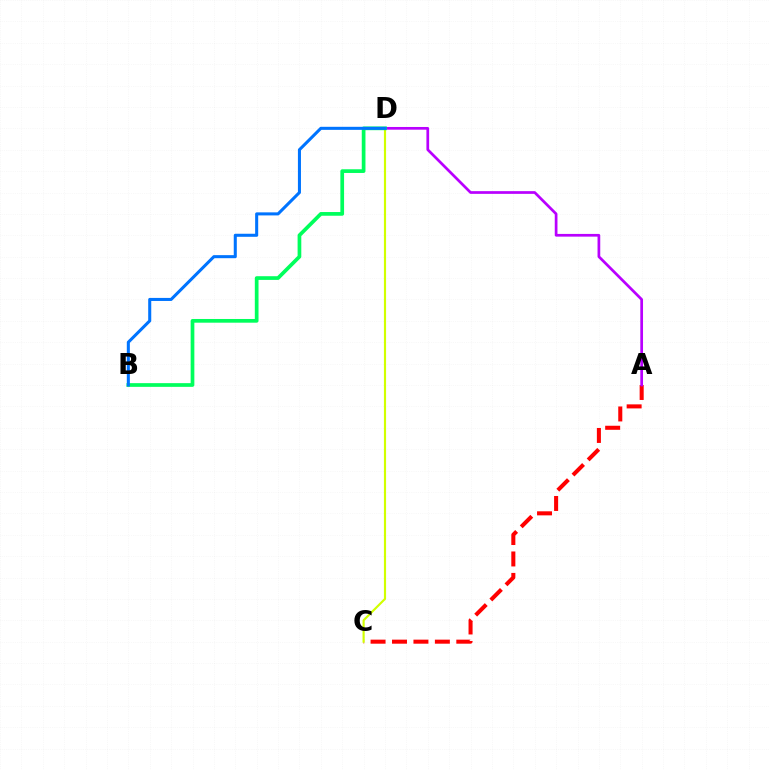{('A', 'C'): [{'color': '#ff0000', 'line_style': 'dashed', 'thickness': 2.91}], ('A', 'D'): [{'color': '#b900ff', 'line_style': 'solid', 'thickness': 1.95}], ('C', 'D'): [{'color': '#d1ff00', 'line_style': 'solid', 'thickness': 1.55}], ('B', 'D'): [{'color': '#00ff5c', 'line_style': 'solid', 'thickness': 2.67}, {'color': '#0074ff', 'line_style': 'solid', 'thickness': 2.2}]}